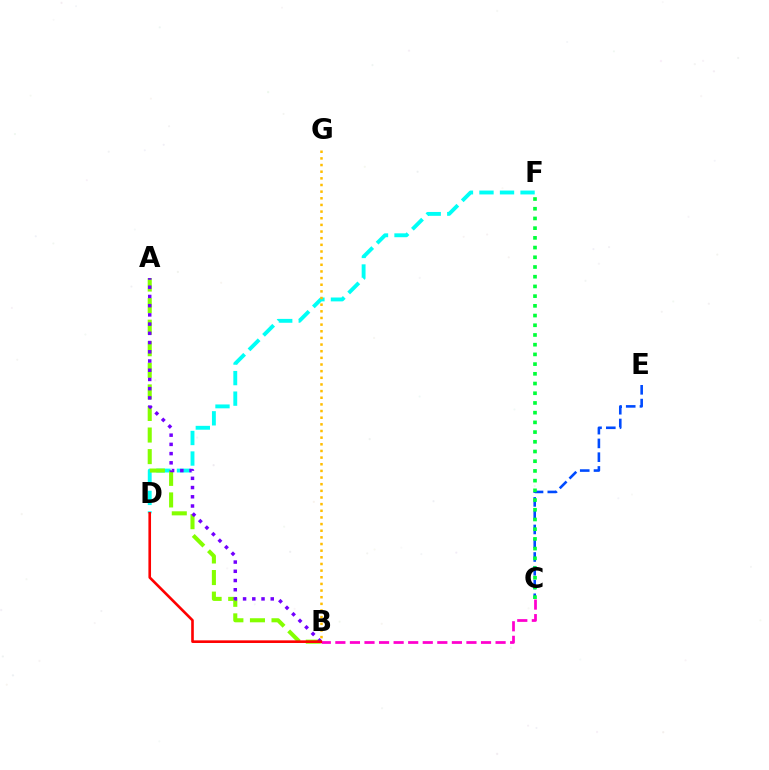{('B', 'C'): [{'color': '#ff00cf', 'line_style': 'dashed', 'thickness': 1.98}], ('D', 'F'): [{'color': '#00fff6', 'line_style': 'dashed', 'thickness': 2.79}], ('A', 'B'): [{'color': '#84ff00', 'line_style': 'dashed', 'thickness': 2.93}, {'color': '#7200ff', 'line_style': 'dotted', 'thickness': 2.51}], ('B', 'G'): [{'color': '#ffbd00', 'line_style': 'dotted', 'thickness': 1.81}], ('C', 'E'): [{'color': '#004bff', 'line_style': 'dashed', 'thickness': 1.87}], ('C', 'F'): [{'color': '#00ff39', 'line_style': 'dotted', 'thickness': 2.64}], ('B', 'D'): [{'color': '#ff0000', 'line_style': 'solid', 'thickness': 1.89}]}